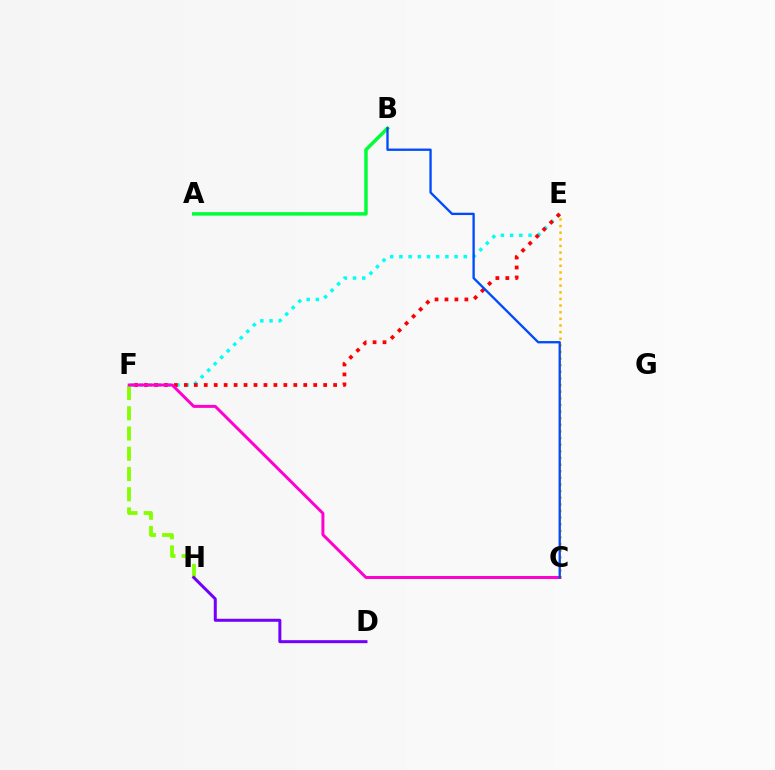{('E', 'F'): [{'color': '#00fff6', 'line_style': 'dotted', 'thickness': 2.5}, {'color': '#ff0000', 'line_style': 'dotted', 'thickness': 2.7}], ('A', 'B'): [{'color': '#00ff39', 'line_style': 'solid', 'thickness': 2.51}], ('F', 'H'): [{'color': '#84ff00', 'line_style': 'dashed', 'thickness': 2.75}], ('C', 'E'): [{'color': '#ffbd00', 'line_style': 'dotted', 'thickness': 1.8}], ('C', 'F'): [{'color': '#ff00cf', 'line_style': 'solid', 'thickness': 2.14}], ('D', 'H'): [{'color': '#7200ff', 'line_style': 'solid', 'thickness': 2.16}], ('B', 'C'): [{'color': '#004bff', 'line_style': 'solid', 'thickness': 1.68}]}